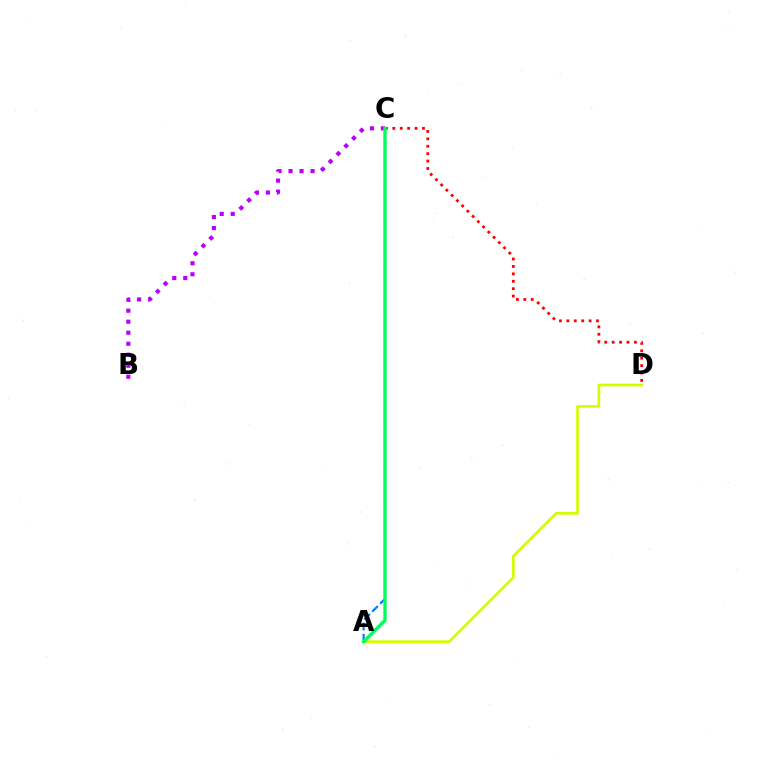{('A', 'C'): [{'color': '#0074ff', 'line_style': 'dashed', 'thickness': 1.52}, {'color': '#00ff5c', 'line_style': 'solid', 'thickness': 2.42}], ('C', 'D'): [{'color': '#ff0000', 'line_style': 'dotted', 'thickness': 2.01}], ('A', 'D'): [{'color': '#d1ff00', 'line_style': 'solid', 'thickness': 1.93}], ('B', 'C'): [{'color': '#b900ff', 'line_style': 'dotted', 'thickness': 2.99}]}